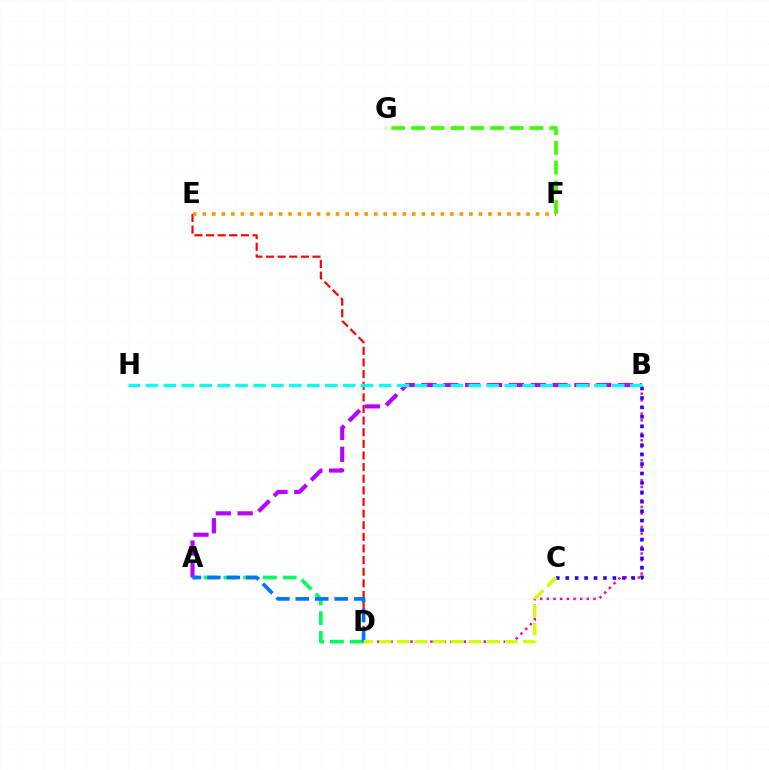{('A', 'D'): [{'color': '#00ff5c', 'line_style': 'dashed', 'thickness': 2.69}, {'color': '#0074ff', 'line_style': 'dashed', 'thickness': 2.64}], ('D', 'E'): [{'color': '#ff0000', 'line_style': 'dashed', 'thickness': 1.58}], ('F', 'G'): [{'color': '#3dff00', 'line_style': 'dashed', 'thickness': 2.68}], ('B', 'D'): [{'color': '#ff00ac', 'line_style': 'dotted', 'thickness': 1.81}], ('A', 'B'): [{'color': '#b900ff', 'line_style': 'dashed', 'thickness': 2.97}], ('B', 'C'): [{'color': '#2500ff', 'line_style': 'dotted', 'thickness': 2.56}], ('E', 'F'): [{'color': '#ff9400', 'line_style': 'dotted', 'thickness': 2.59}], ('B', 'H'): [{'color': '#00fff6', 'line_style': 'dashed', 'thickness': 2.44}], ('C', 'D'): [{'color': '#d1ff00', 'line_style': 'dashed', 'thickness': 2.45}]}